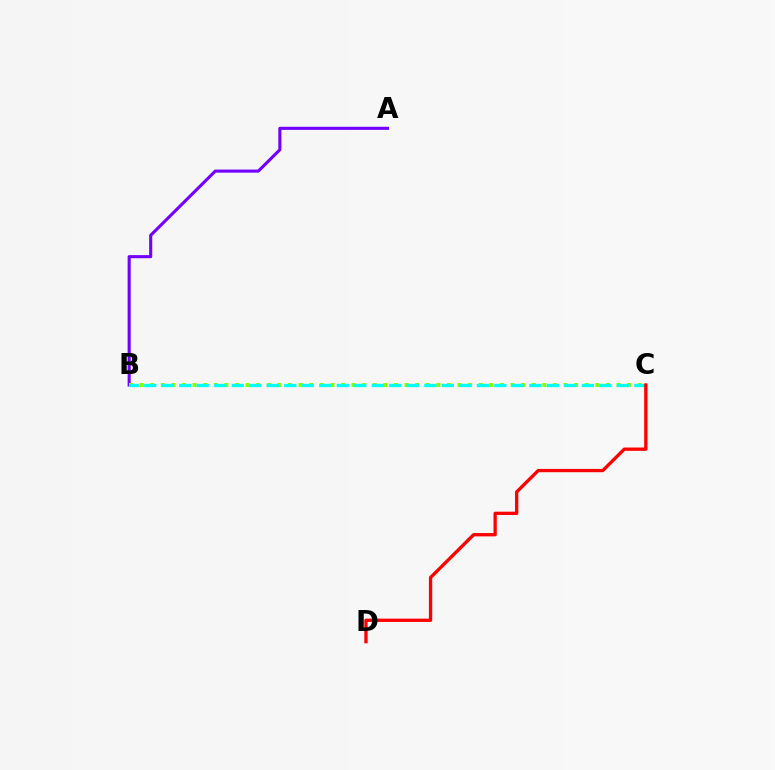{('A', 'B'): [{'color': '#7200ff', 'line_style': 'solid', 'thickness': 2.23}], ('B', 'C'): [{'color': '#84ff00', 'line_style': 'dotted', 'thickness': 2.88}, {'color': '#00fff6', 'line_style': 'dashed', 'thickness': 2.38}], ('C', 'D'): [{'color': '#ff0000', 'line_style': 'solid', 'thickness': 2.38}]}